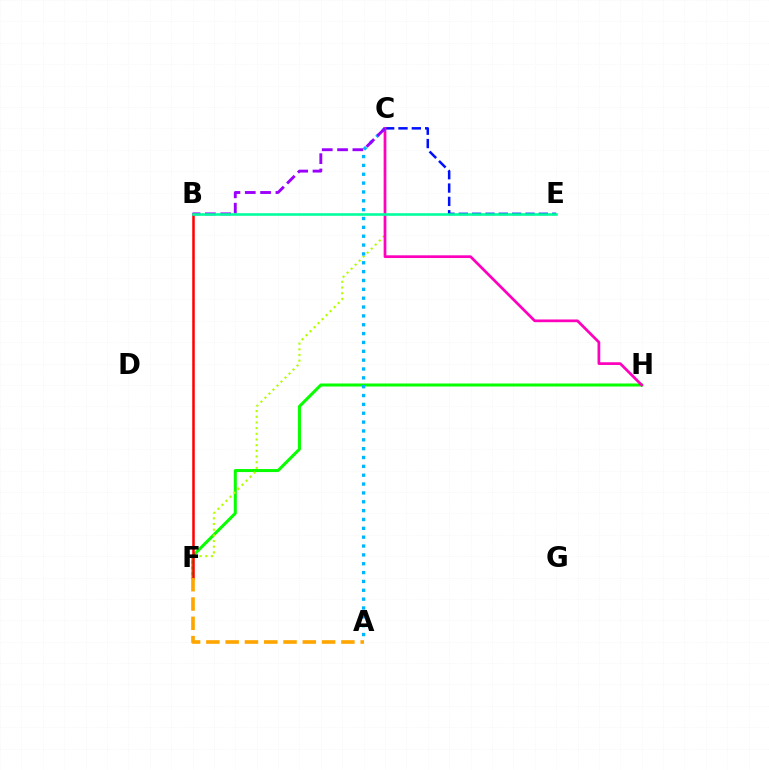{('F', 'H'): [{'color': '#08ff00', 'line_style': 'solid', 'thickness': 2.18}], ('C', 'F'): [{'color': '#b3ff00', 'line_style': 'dotted', 'thickness': 1.54}], ('C', 'E'): [{'color': '#0010ff', 'line_style': 'dashed', 'thickness': 1.81}], ('C', 'H'): [{'color': '#ff00bd', 'line_style': 'solid', 'thickness': 1.96}], ('B', 'F'): [{'color': '#ff0000', 'line_style': 'solid', 'thickness': 1.82}], ('A', 'C'): [{'color': '#00b5ff', 'line_style': 'dotted', 'thickness': 2.41}], ('B', 'C'): [{'color': '#9b00ff', 'line_style': 'dashed', 'thickness': 2.08}], ('A', 'F'): [{'color': '#ffa500', 'line_style': 'dashed', 'thickness': 2.62}], ('B', 'E'): [{'color': '#00ff9d', 'line_style': 'solid', 'thickness': 1.86}]}